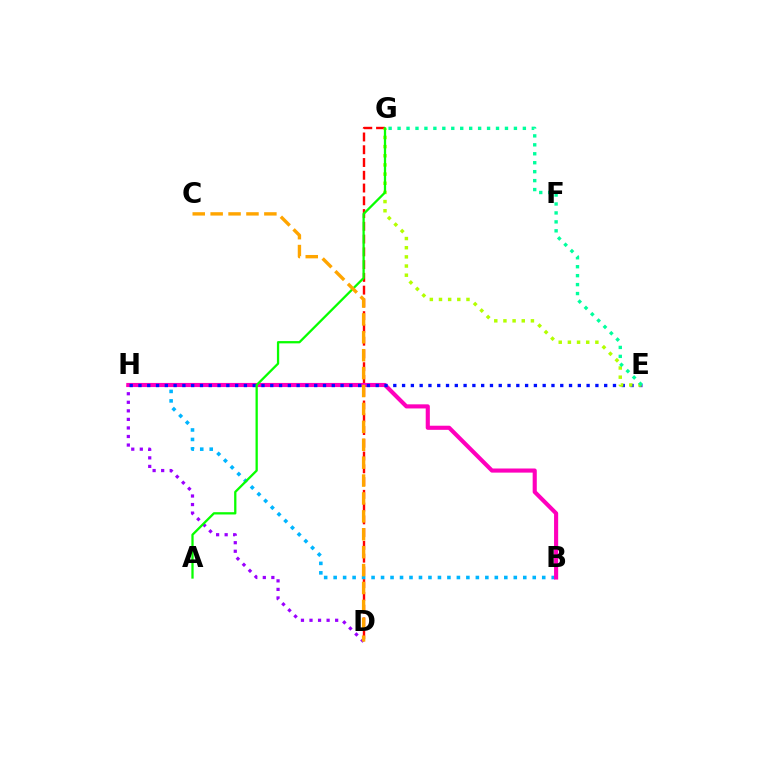{('B', 'H'): [{'color': '#00b5ff', 'line_style': 'dotted', 'thickness': 2.58}, {'color': '#ff00bd', 'line_style': 'solid', 'thickness': 2.96}], ('D', 'G'): [{'color': '#ff0000', 'line_style': 'dashed', 'thickness': 1.73}], ('D', 'H'): [{'color': '#9b00ff', 'line_style': 'dotted', 'thickness': 2.32}], ('E', 'H'): [{'color': '#0010ff', 'line_style': 'dotted', 'thickness': 2.39}], ('E', 'G'): [{'color': '#b3ff00', 'line_style': 'dotted', 'thickness': 2.49}, {'color': '#00ff9d', 'line_style': 'dotted', 'thickness': 2.43}], ('A', 'G'): [{'color': '#08ff00', 'line_style': 'solid', 'thickness': 1.64}], ('C', 'D'): [{'color': '#ffa500', 'line_style': 'dashed', 'thickness': 2.43}]}